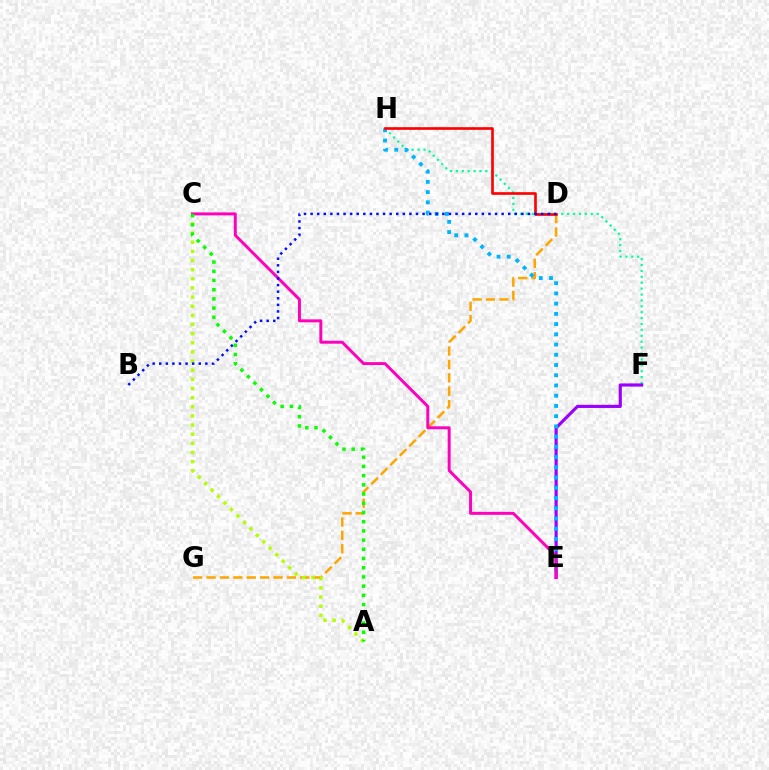{('F', 'H'): [{'color': '#00ff9d', 'line_style': 'dotted', 'thickness': 1.6}], ('D', 'G'): [{'color': '#ffa500', 'line_style': 'dashed', 'thickness': 1.82}], ('E', 'F'): [{'color': '#9b00ff', 'line_style': 'solid', 'thickness': 2.27}], ('A', 'C'): [{'color': '#b3ff00', 'line_style': 'dotted', 'thickness': 2.48}, {'color': '#08ff00', 'line_style': 'dotted', 'thickness': 2.5}], ('E', 'H'): [{'color': '#00b5ff', 'line_style': 'dotted', 'thickness': 2.78}], ('C', 'E'): [{'color': '#ff00bd', 'line_style': 'solid', 'thickness': 2.13}], ('D', 'H'): [{'color': '#ff0000', 'line_style': 'solid', 'thickness': 1.9}], ('B', 'D'): [{'color': '#0010ff', 'line_style': 'dotted', 'thickness': 1.79}]}